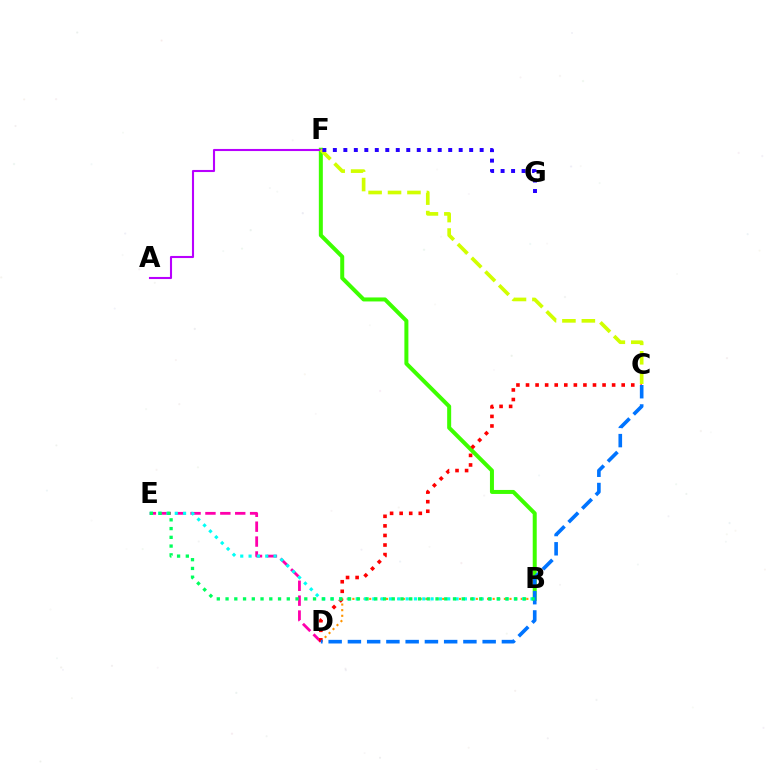{('B', 'D'): [{'color': '#ff9400', 'line_style': 'dotted', 'thickness': 1.52}], ('B', 'F'): [{'color': '#3dff00', 'line_style': 'solid', 'thickness': 2.88}], ('A', 'F'): [{'color': '#b900ff', 'line_style': 'solid', 'thickness': 1.51}], ('D', 'E'): [{'color': '#ff00ac', 'line_style': 'dashed', 'thickness': 2.02}], ('C', 'D'): [{'color': '#ff0000', 'line_style': 'dotted', 'thickness': 2.6}, {'color': '#0074ff', 'line_style': 'dashed', 'thickness': 2.62}], ('B', 'E'): [{'color': '#00fff6', 'line_style': 'dotted', 'thickness': 2.26}, {'color': '#00ff5c', 'line_style': 'dotted', 'thickness': 2.38}], ('C', 'F'): [{'color': '#d1ff00', 'line_style': 'dashed', 'thickness': 2.64}], ('F', 'G'): [{'color': '#2500ff', 'line_style': 'dotted', 'thickness': 2.85}]}